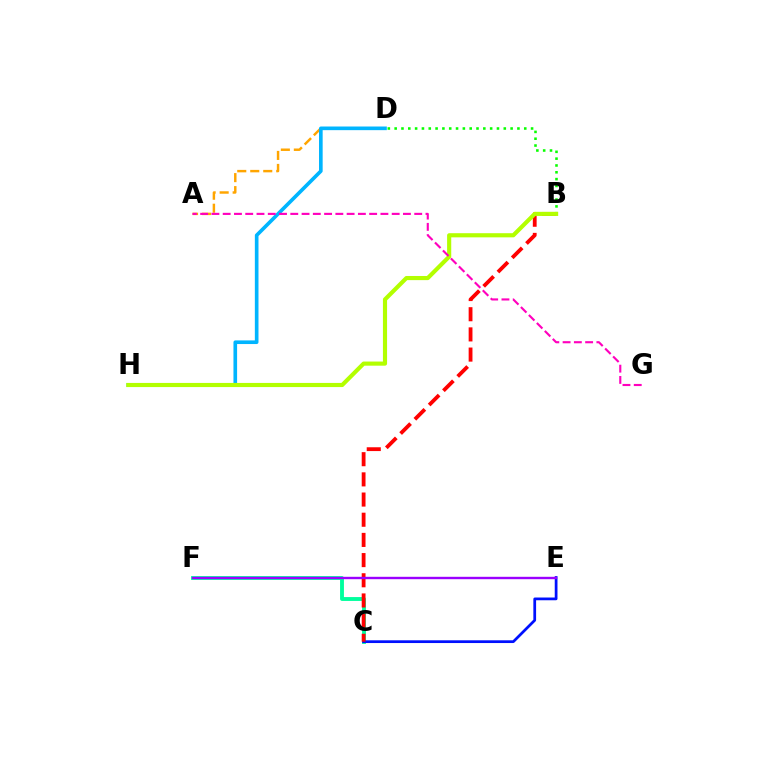{('C', 'F'): [{'color': '#00ff9d', 'line_style': 'solid', 'thickness': 2.78}], ('C', 'E'): [{'color': '#0010ff', 'line_style': 'solid', 'thickness': 1.98}], ('B', 'C'): [{'color': '#ff0000', 'line_style': 'dashed', 'thickness': 2.74}], ('B', 'D'): [{'color': '#08ff00', 'line_style': 'dotted', 'thickness': 1.85}], ('A', 'D'): [{'color': '#ffa500', 'line_style': 'dashed', 'thickness': 1.77}], ('D', 'H'): [{'color': '#00b5ff', 'line_style': 'solid', 'thickness': 2.62}], ('B', 'H'): [{'color': '#b3ff00', 'line_style': 'solid', 'thickness': 2.98}], ('E', 'F'): [{'color': '#9b00ff', 'line_style': 'solid', 'thickness': 1.72}], ('A', 'G'): [{'color': '#ff00bd', 'line_style': 'dashed', 'thickness': 1.53}]}